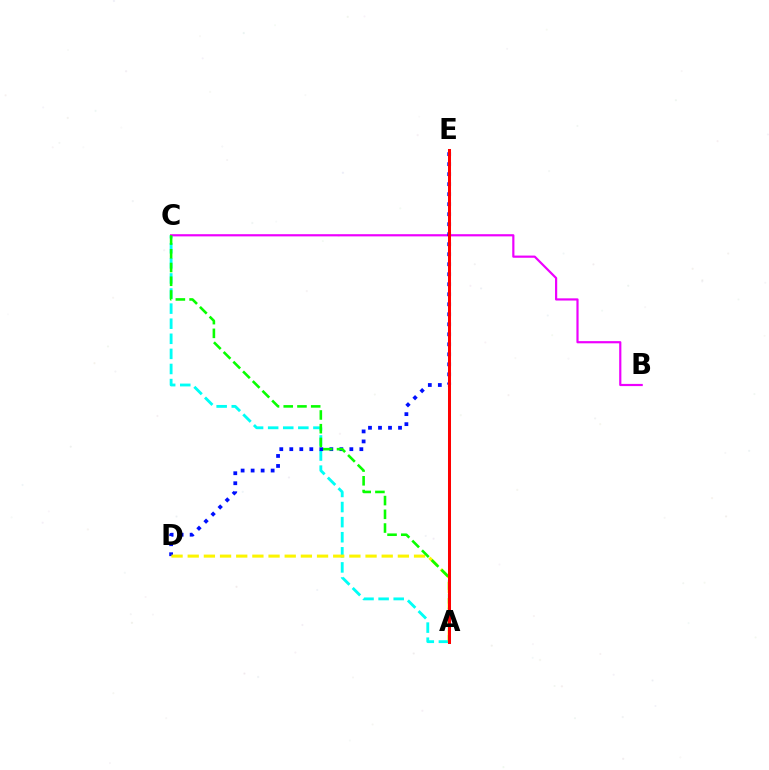{('A', 'C'): [{'color': '#00fff6', 'line_style': 'dashed', 'thickness': 2.05}, {'color': '#08ff00', 'line_style': 'dashed', 'thickness': 1.86}], ('B', 'C'): [{'color': '#ee00ff', 'line_style': 'solid', 'thickness': 1.58}], ('D', 'E'): [{'color': '#0010ff', 'line_style': 'dotted', 'thickness': 2.72}], ('A', 'D'): [{'color': '#fcf500', 'line_style': 'dashed', 'thickness': 2.2}], ('A', 'E'): [{'color': '#ff0000', 'line_style': 'solid', 'thickness': 2.17}]}